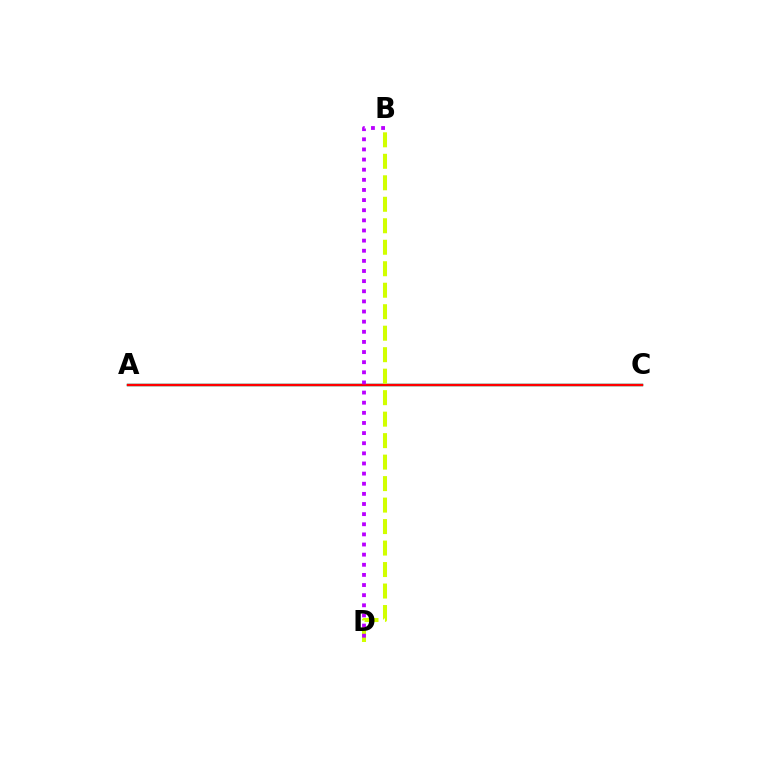{('A', 'C'): [{'color': '#00ff5c', 'line_style': 'solid', 'thickness': 1.72}, {'color': '#0074ff', 'line_style': 'solid', 'thickness': 1.62}, {'color': '#ff0000', 'line_style': 'solid', 'thickness': 1.7}], ('B', 'D'): [{'color': '#d1ff00', 'line_style': 'dashed', 'thickness': 2.92}, {'color': '#b900ff', 'line_style': 'dotted', 'thickness': 2.75}]}